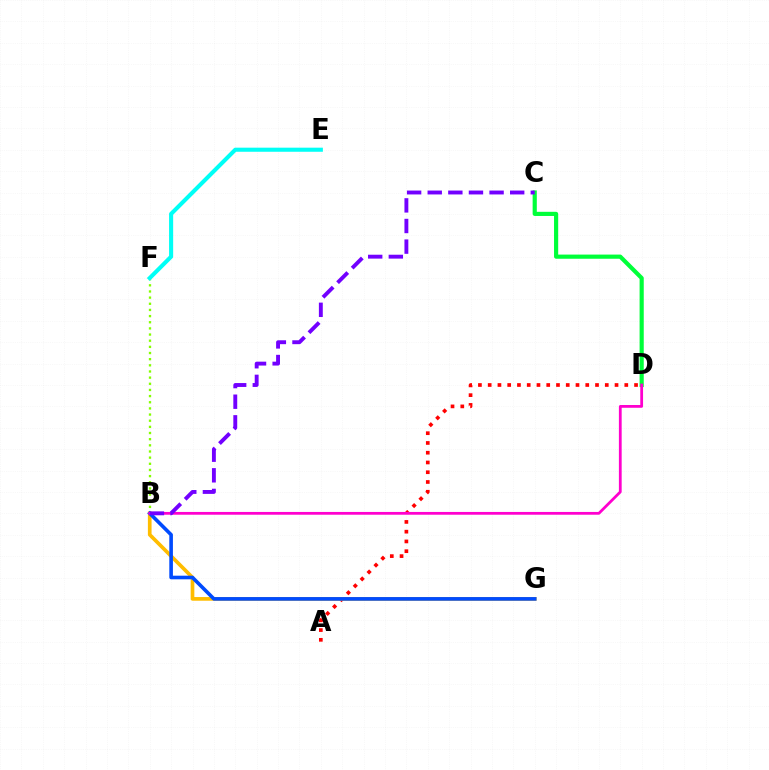{('A', 'D'): [{'color': '#ff0000', 'line_style': 'dotted', 'thickness': 2.65}], ('B', 'G'): [{'color': '#ffbd00', 'line_style': 'solid', 'thickness': 2.65}, {'color': '#004bff', 'line_style': 'solid', 'thickness': 2.6}], ('B', 'F'): [{'color': '#84ff00', 'line_style': 'dotted', 'thickness': 1.67}], ('C', 'D'): [{'color': '#00ff39', 'line_style': 'solid', 'thickness': 3.0}], ('B', 'D'): [{'color': '#ff00cf', 'line_style': 'solid', 'thickness': 2.0}], ('B', 'C'): [{'color': '#7200ff', 'line_style': 'dashed', 'thickness': 2.8}], ('E', 'F'): [{'color': '#00fff6', 'line_style': 'solid', 'thickness': 2.94}]}